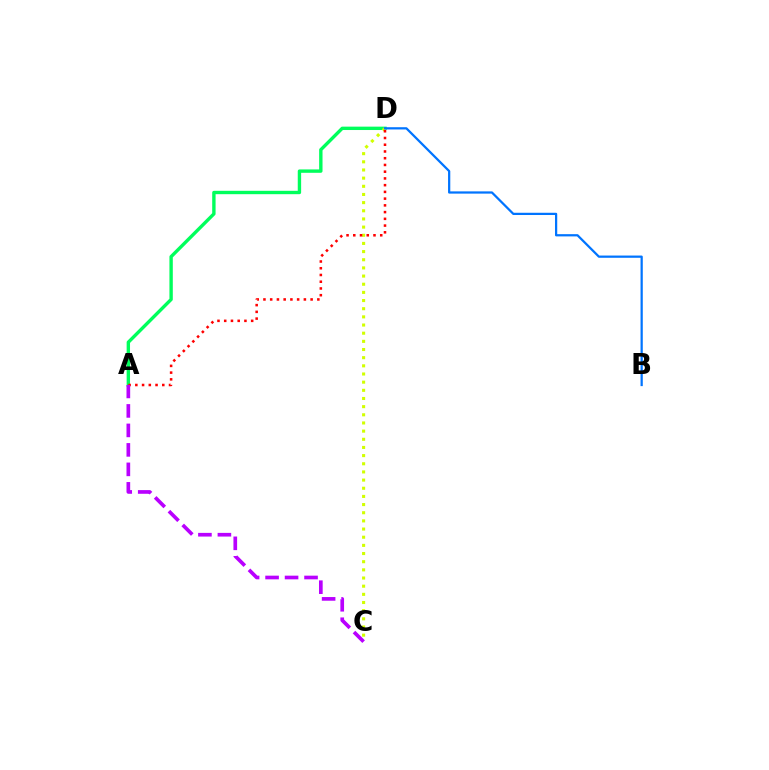{('A', 'D'): [{'color': '#00ff5c', 'line_style': 'solid', 'thickness': 2.43}, {'color': '#ff0000', 'line_style': 'dotted', 'thickness': 1.83}], ('C', 'D'): [{'color': '#d1ff00', 'line_style': 'dotted', 'thickness': 2.22}], ('B', 'D'): [{'color': '#0074ff', 'line_style': 'solid', 'thickness': 1.61}], ('A', 'C'): [{'color': '#b900ff', 'line_style': 'dashed', 'thickness': 2.65}]}